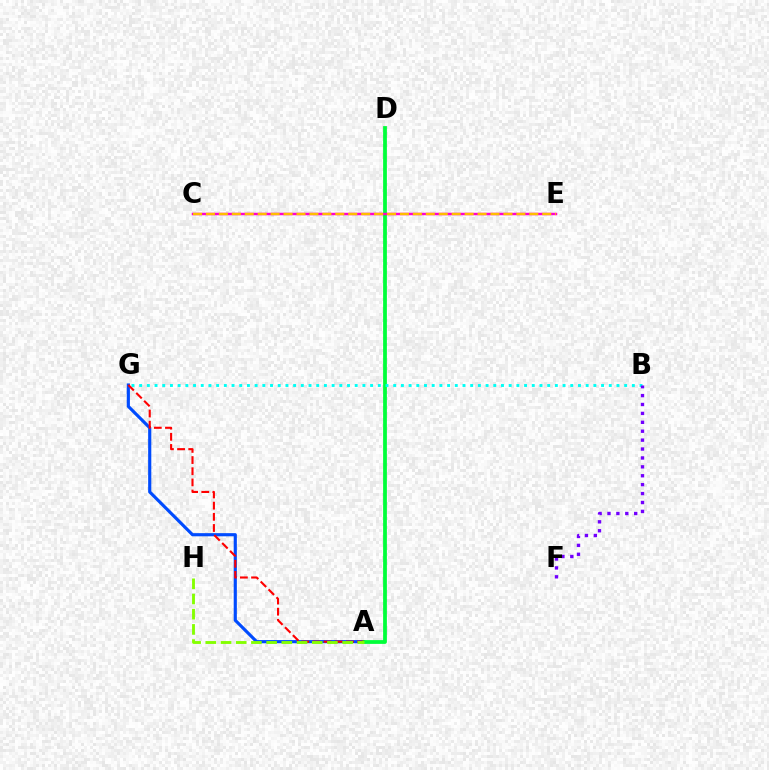{('A', 'G'): [{'color': '#004bff', 'line_style': 'solid', 'thickness': 2.27}, {'color': '#ff0000', 'line_style': 'dashed', 'thickness': 1.52}], ('A', 'D'): [{'color': '#00ff39', 'line_style': 'solid', 'thickness': 2.71}], ('C', 'E'): [{'color': '#ff00cf', 'line_style': 'solid', 'thickness': 1.77}, {'color': '#ffbd00', 'line_style': 'dashed', 'thickness': 1.76}], ('B', 'G'): [{'color': '#00fff6', 'line_style': 'dotted', 'thickness': 2.09}], ('B', 'F'): [{'color': '#7200ff', 'line_style': 'dotted', 'thickness': 2.42}], ('A', 'H'): [{'color': '#84ff00', 'line_style': 'dashed', 'thickness': 2.07}]}